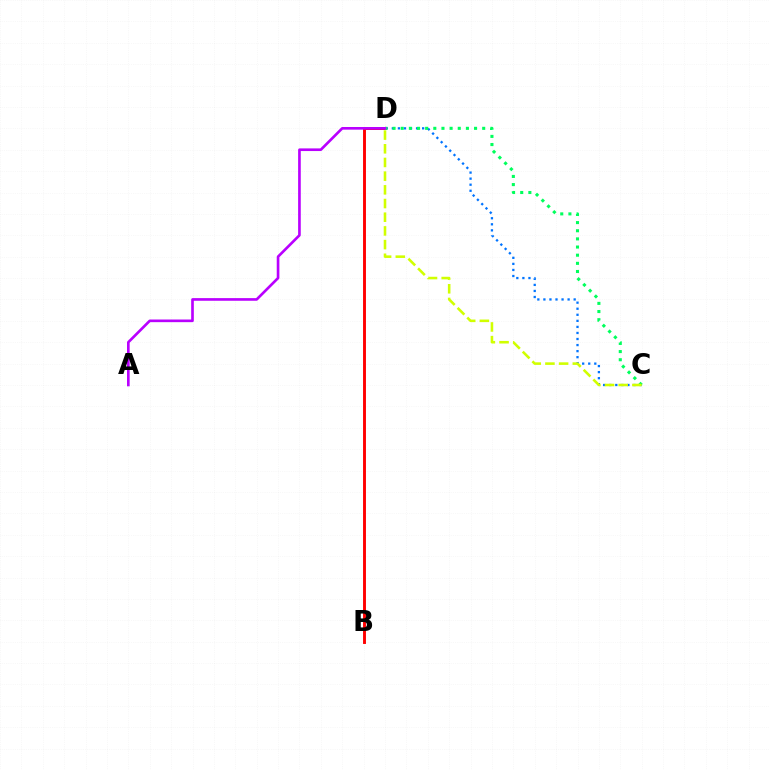{('C', 'D'): [{'color': '#0074ff', 'line_style': 'dotted', 'thickness': 1.65}, {'color': '#00ff5c', 'line_style': 'dotted', 'thickness': 2.21}, {'color': '#d1ff00', 'line_style': 'dashed', 'thickness': 1.86}], ('B', 'D'): [{'color': '#ff0000', 'line_style': 'solid', 'thickness': 2.09}], ('A', 'D'): [{'color': '#b900ff', 'line_style': 'solid', 'thickness': 1.91}]}